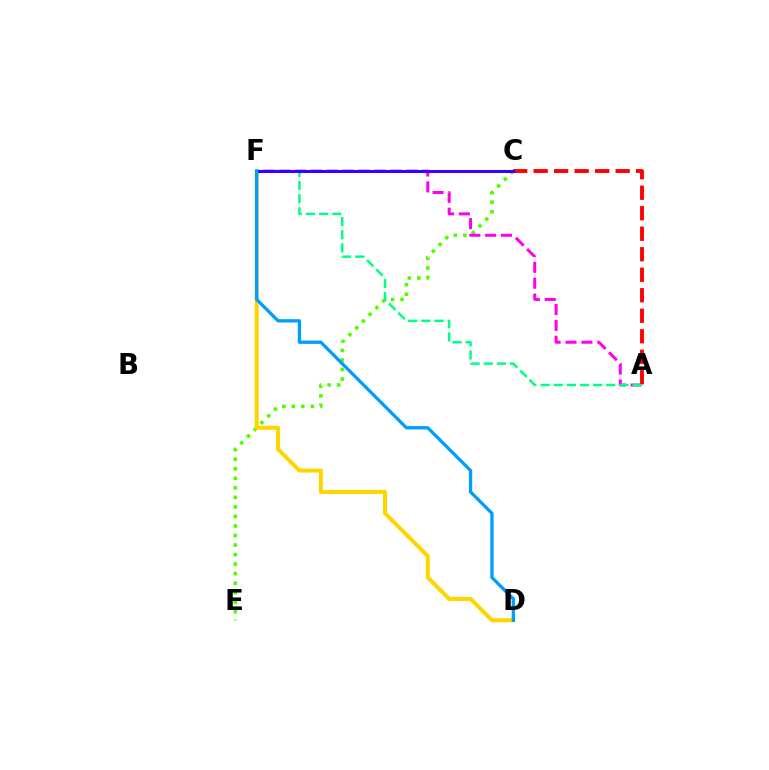{('C', 'E'): [{'color': '#4fff00', 'line_style': 'dotted', 'thickness': 2.59}], ('A', 'F'): [{'color': '#ff00ed', 'line_style': 'dashed', 'thickness': 2.16}, {'color': '#00ff86', 'line_style': 'dashed', 'thickness': 1.79}], ('A', 'C'): [{'color': '#ff0000', 'line_style': 'dashed', 'thickness': 2.79}], ('D', 'F'): [{'color': '#ffd500', 'line_style': 'solid', 'thickness': 2.91}, {'color': '#009eff', 'line_style': 'solid', 'thickness': 2.38}], ('C', 'F'): [{'color': '#3700ff', 'line_style': 'solid', 'thickness': 2.18}]}